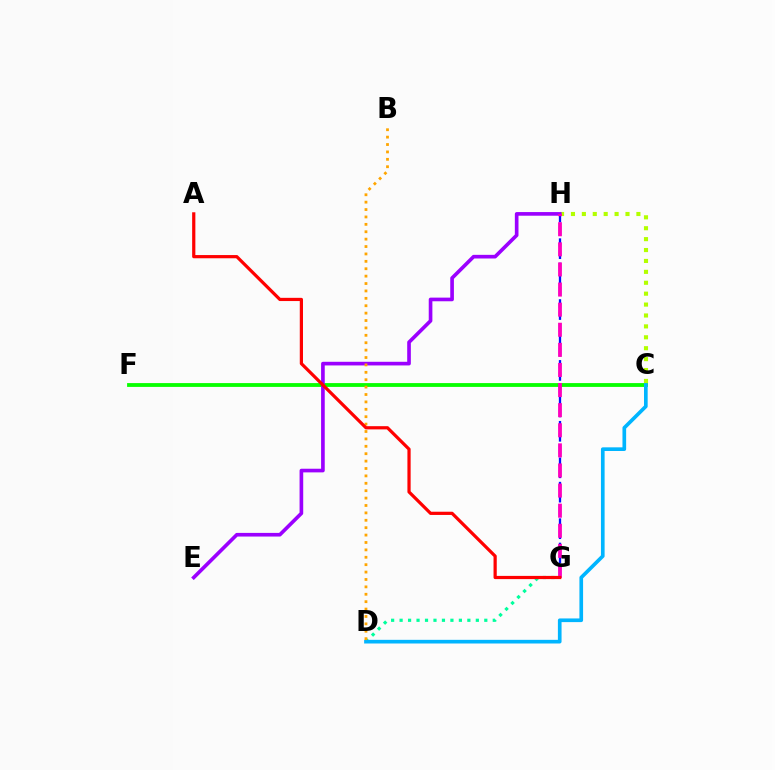{('C', 'H'): [{'color': '#b3ff00', 'line_style': 'dotted', 'thickness': 2.96}], ('C', 'F'): [{'color': '#08ff00', 'line_style': 'solid', 'thickness': 2.75}], ('E', 'H'): [{'color': '#9b00ff', 'line_style': 'solid', 'thickness': 2.63}], ('G', 'H'): [{'color': '#0010ff', 'line_style': 'dashed', 'thickness': 1.65}, {'color': '#ff00bd', 'line_style': 'dashed', 'thickness': 2.73}], ('D', 'G'): [{'color': '#00ff9d', 'line_style': 'dotted', 'thickness': 2.3}], ('C', 'D'): [{'color': '#00b5ff', 'line_style': 'solid', 'thickness': 2.64}], ('B', 'D'): [{'color': '#ffa500', 'line_style': 'dotted', 'thickness': 2.01}], ('A', 'G'): [{'color': '#ff0000', 'line_style': 'solid', 'thickness': 2.31}]}